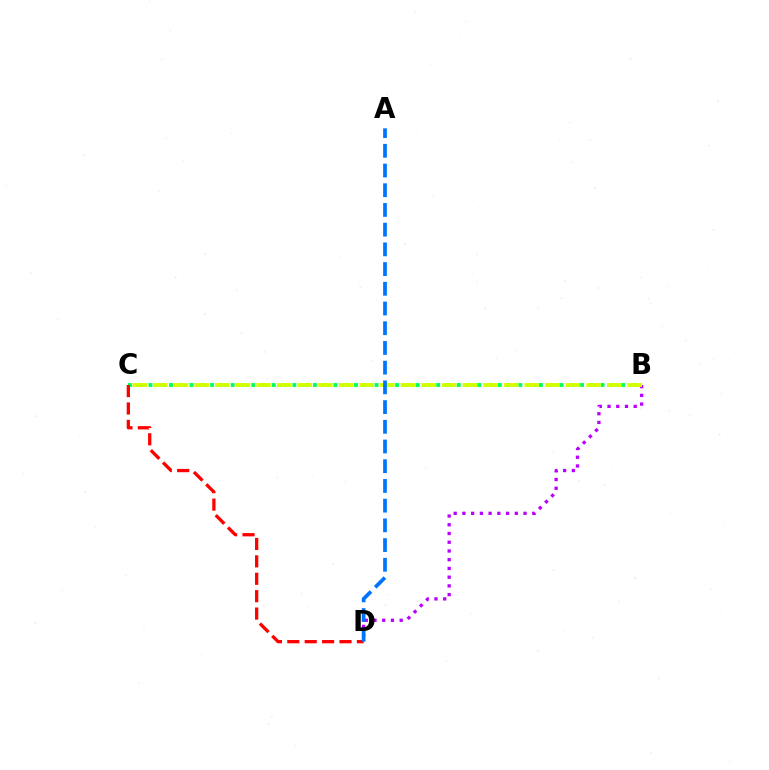{('B', 'D'): [{'color': '#b900ff', 'line_style': 'dotted', 'thickness': 2.37}], ('B', 'C'): [{'color': '#00ff5c', 'line_style': 'dotted', 'thickness': 2.79}, {'color': '#d1ff00', 'line_style': 'dashed', 'thickness': 2.8}], ('C', 'D'): [{'color': '#ff0000', 'line_style': 'dashed', 'thickness': 2.36}], ('A', 'D'): [{'color': '#0074ff', 'line_style': 'dashed', 'thickness': 2.68}]}